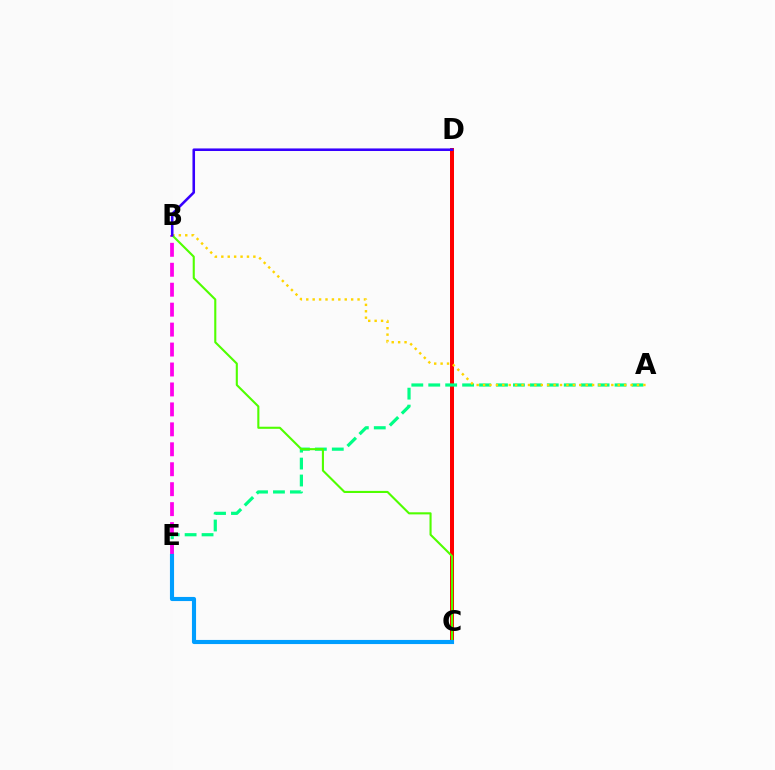{('C', 'D'): [{'color': '#ff0000', 'line_style': 'solid', 'thickness': 2.88}], ('A', 'E'): [{'color': '#00ff86', 'line_style': 'dashed', 'thickness': 2.3}], ('B', 'E'): [{'color': '#ff00ed', 'line_style': 'dashed', 'thickness': 2.71}], ('A', 'B'): [{'color': '#ffd500', 'line_style': 'dotted', 'thickness': 1.74}], ('B', 'C'): [{'color': '#4fff00', 'line_style': 'solid', 'thickness': 1.51}], ('B', 'D'): [{'color': '#3700ff', 'line_style': 'solid', 'thickness': 1.85}], ('C', 'E'): [{'color': '#009eff', 'line_style': 'solid', 'thickness': 2.96}]}